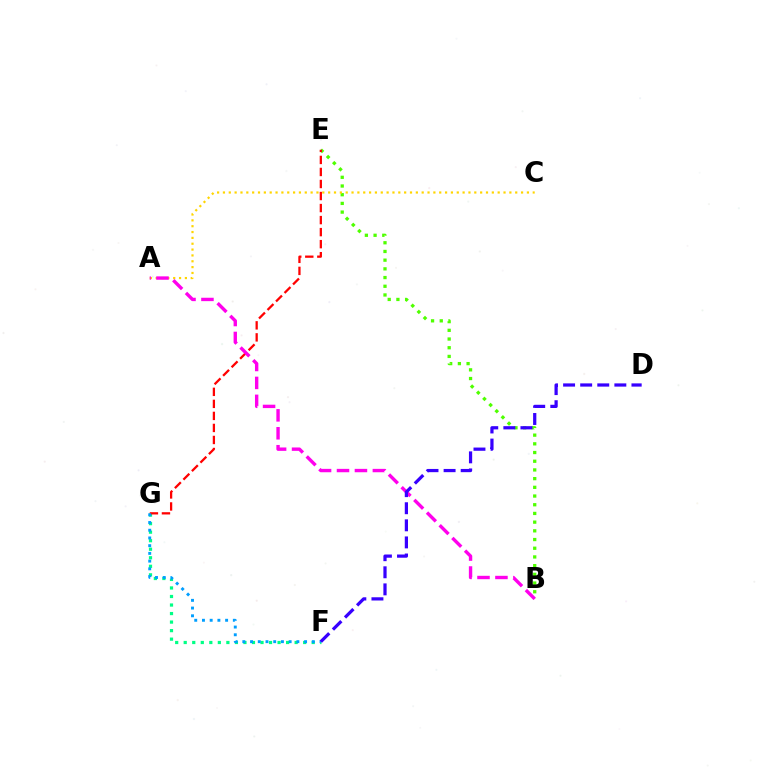{('F', 'G'): [{'color': '#00ff86', 'line_style': 'dotted', 'thickness': 2.32}, {'color': '#009eff', 'line_style': 'dotted', 'thickness': 2.1}], ('B', 'E'): [{'color': '#4fff00', 'line_style': 'dotted', 'thickness': 2.36}], ('E', 'G'): [{'color': '#ff0000', 'line_style': 'dashed', 'thickness': 1.63}], ('A', 'C'): [{'color': '#ffd500', 'line_style': 'dotted', 'thickness': 1.59}], ('A', 'B'): [{'color': '#ff00ed', 'line_style': 'dashed', 'thickness': 2.44}], ('D', 'F'): [{'color': '#3700ff', 'line_style': 'dashed', 'thickness': 2.32}]}